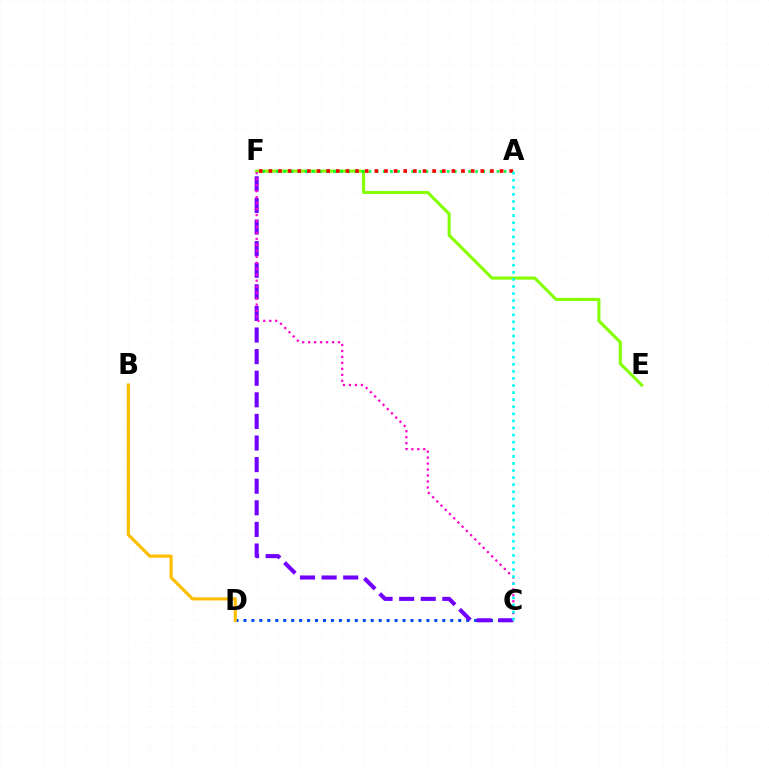{('E', 'F'): [{'color': '#84ff00', 'line_style': 'solid', 'thickness': 2.22}], ('A', 'F'): [{'color': '#00ff39', 'line_style': 'dotted', 'thickness': 1.93}, {'color': '#ff0000', 'line_style': 'dotted', 'thickness': 2.62}], ('C', 'D'): [{'color': '#004bff', 'line_style': 'dotted', 'thickness': 2.16}], ('C', 'F'): [{'color': '#7200ff', 'line_style': 'dashed', 'thickness': 2.93}, {'color': '#ff00cf', 'line_style': 'dotted', 'thickness': 1.62}], ('B', 'D'): [{'color': '#ffbd00', 'line_style': 'solid', 'thickness': 2.27}], ('A', 'C'): [{'color': '#00fff6', 'line_style': 'dotted', 'thickness': 1.92}]}